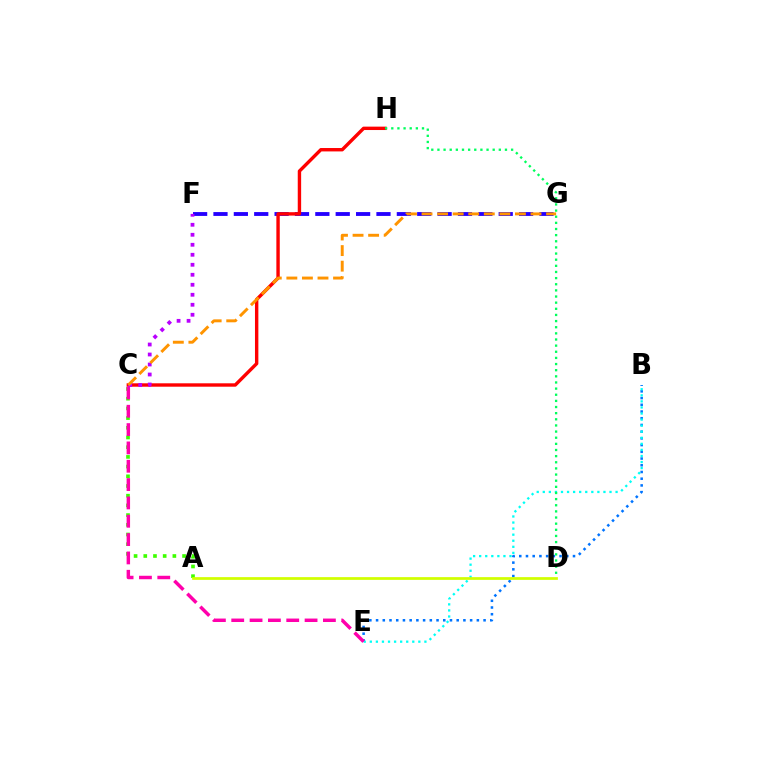{('F', 'G'): [{'color': '#2500ff', 'line_style': 'dashed', 'thickness': 2.77}], ('B', 'E'): [{'color': '#0074ff', 'line_style': 'dotted', 'thickness': 1.83}, {'color': '#00fff6', 'line_style': 'dotted', 'thickness': 1.65}], ('A', 'C'): [{'color': '#3dff00', 'line_style': 'dotted', 'thickness': 2.64}], ('C', 'H'): [{'color': '#ff0000', 'line_style': 'solid', 'thickness': 2.45}], ('A', 'D'): [{'color': '#d1ff00', 'line_style': 'solid', 'thickness': 1.97}], ('C', 'E'): [{'color': '#ff00ac', 'line_style': 'dashed', 'thickness': 2.49}], ('D', 'H'): [{'color': '#00ff5c', 'line_style': 'dotted', 'thickness': 1.67}], ('C', 'F'): [{'color': '#b900ff', 'line_style': 'dotted', 'thickness': 2.72}], ('C', 'G'): [{'color': '#ff9400', 'line_style': 'dashed', 'thickness': 2.11}]}